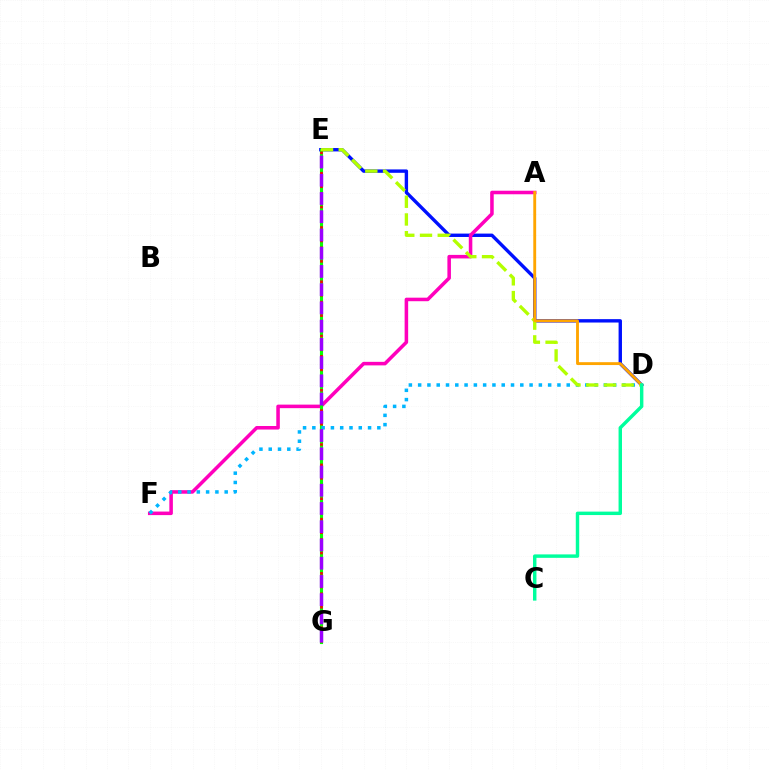{('D', 'E'): [{'color': '#0010ff', 'line_style': 'solid', 'thickness': 2.44}, {'color': '#b3ff00', 'line_style': 'dashed', 'thickness': 2.41}], ('A', 'F'): [{'color': '#ff00bd', 'line_style': 'solid', 'thickness': 2.55}], ('E', 'G'): [{'color': '#08ff00', 'line_style': 'solid', 'thickness': 2.24}, {'color': '#ff0000', 'line_style': 'dotted', 'thickness': 1.84}, {'color': '#9b00ff', 'line_style': 'dashed', 'thickness': 2.48}], ('D', 'F'): [{'color': '#00b5ff', 'line_style': 'dotted', 'thickness': 2.52}], ('A', 'D'): [{'color': '#ffa500', 'line_style': 'solid', 'thickness': 2.06}], ('C', 'D'): [{'color': '#00ff9d', 'line_style': 'solid', 'thickness': 2.48}]}